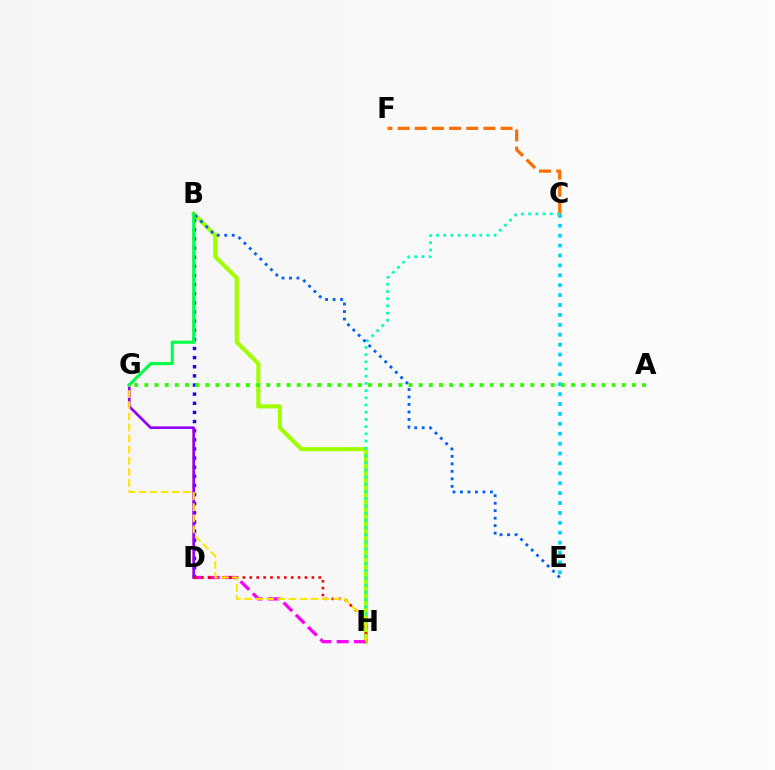{('B', 'H'): [{'color': '#a2ff00', 'line_style': 'solid', 'thickness': 2.97}], ('C', 'F'): [{'color': '#ff7000', 'line_style': 'dashed', 'thickness': 2.33}], ('B', 'D'): [{'color': '#1900ff', 'line_style': 'dotted', 'thickness': 2.48}], ('D', 'H'): [{'color': '#fa00f9', 'line_style': 'dashed', 'thickness': 2.35}, {'color': '#ff0000', 'line_style': 'dotted', 'thickness': 1.87}], ('C', 'E'): [{'color': '#00d3ff', 'line_style': 'dotted', 'thickness': 2.69}], ('C', 'H'): [{'color': '#00ffbb', 'line_style': 'dotted', 'thickness': 1.96}], ('B', 'E'): [{'color': '#005dff', 'line_style': 'dotted', 'thickness': 2.03}], ('D', 'G'): [{'color': '#ff0088', 'line_style': 'solid', 'thickness': 1.61}, {'color': '#8a00ff', 'line_style': 'solid', 'thickness': 1.78}], ('G', 'H'): [{'color': '#ffe600', 'line_style': 'dashed', 'thickness': 1.51}], ('A', 'G'): [{'color': '#31ff00', 'line_style': 'dotted', 'thickness': 2.76}], ('B', 'G'): [{'color': '#00ff45', 'line_style': 'solid', 'thickness': 2.25}]}